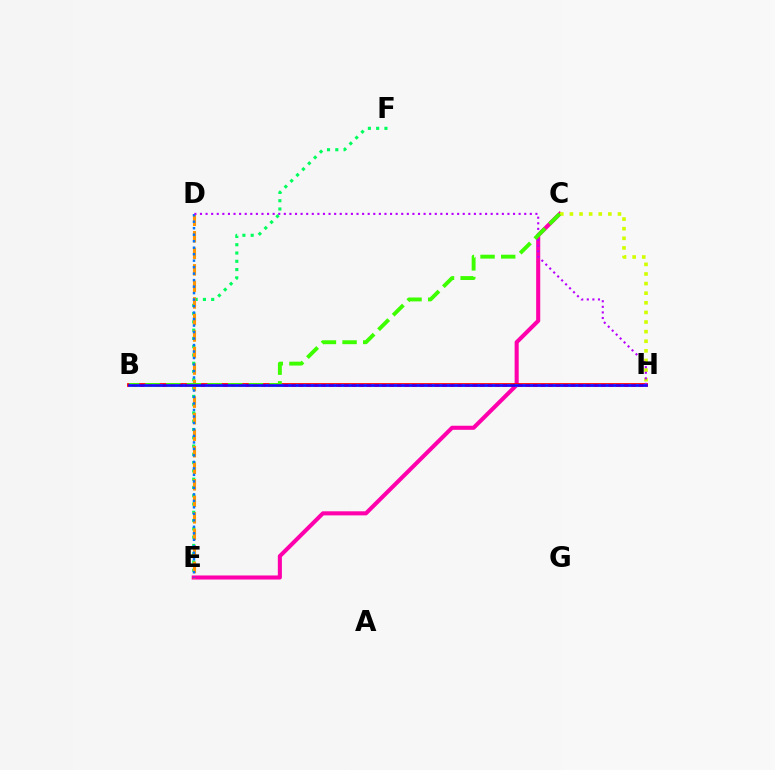{('E', 'F'): [{'color': '#00ff5c', 'line_style': 'dotted', 'thickness': 2.25}], ('C', 'E'): [{'color': '#ff00ac', 'line_style': 'solid', 'thickness': 2.93}], ('C', 'H'): [{'color': '#d1ff00', 'line_style': 'dotted', 'thickness': 2.61}], ('D', 'E'): [{'color': '#ff9400', 'line_style': 'dashed', 'thickness': 2.25}, {'color': '#0074ff', 'line_style': 'dotted', 'thickness': 1.76}], ('B', 'H'): [{'color': '#ff0000', 'line_style': 'solid', 'thickness': 2.72}, {'color': '#00fff6', 'line_style': 'dotted', 'thickness': 2.05}, {'color': '#2500ff', 'line_style': 'solid', 'thickness': 1.88}], ('D', 'H'): [{'color': '#b900ff', 'line_style': 'dotted', 'thickness': 1.52}], ('B', 'C'): [{'color': '#3dff00', 'line_style': 'dashed', 'thickness': 2.81}]}